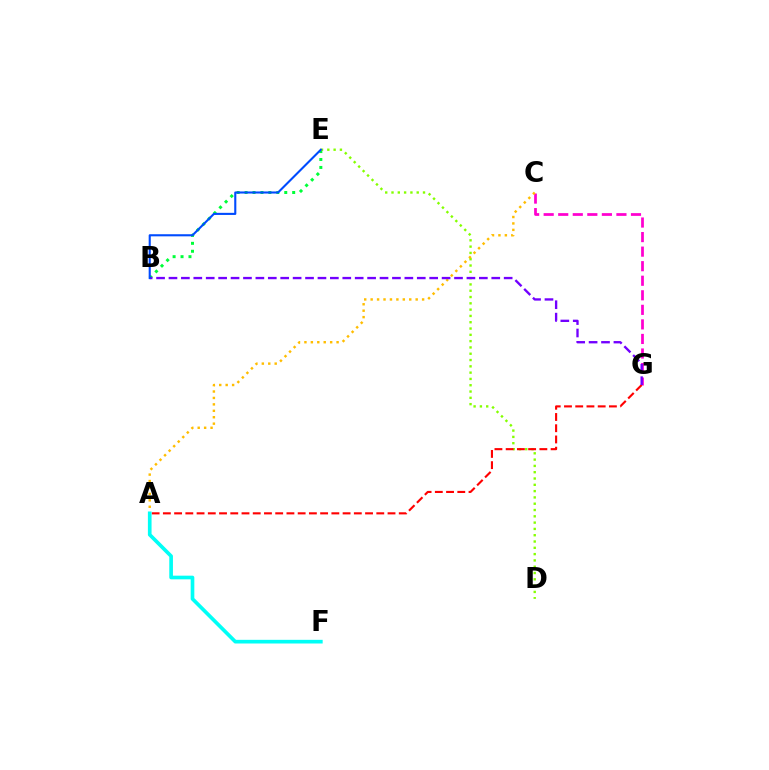{('C', 'G'): [{'color': '#ff00cf', 'line_style': 'dashed', 'thickness': 1.98}], ('B', 'E'): [{'color': '#00ff39', 'line_style': 'dotted', 'thickness': 2.16}, {'color': '#004bff', 'line_style': 'solid', 'thickness': 1.51}], ('D', 'E'): [{'color': '#84ff00', 'line_style': 'dotted', 'thickness': 1.71}], ('A', 'G'): [{'color': '#ff0000', 'line_style': 'dashed', 'thickness': 1.53}], ('A', 'C'): [{'color': '#ffbd00', 'line_style': 'dotted', 'thickness': 1.75}], ('B', 'G'): [{'color': '#7200ff', 'line_style': 'dashed', 'thickness': 1.69}], ('A', 'F'): [{'color': '#00fff6', 'line_style': 'solid', 'thickness': 2.64}]}